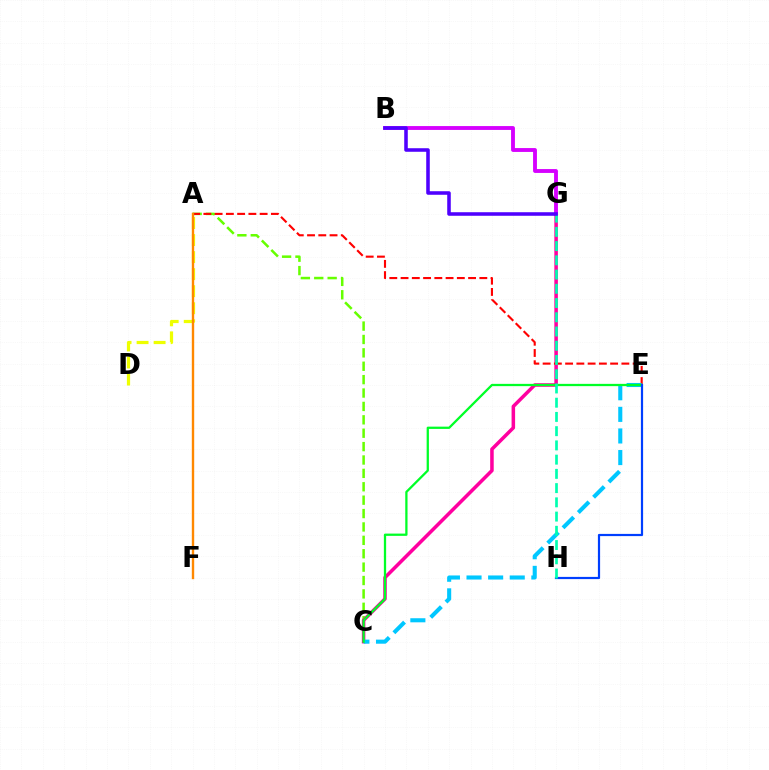{('A', 'C'): [{'color': '#66ff00', 'line_style': 'dashed', 'thickness': 1.82}], ('C', 'G'): [{'color': '#ff00a0', 'line_style': 'solid', 'thickness': 2.54}], ('A', 'E'): [{'color': '#ff0000', 'line_style': 'dashed', 'thickness': 1.53}], ('B', 'G'): [{'color': '#d600ff', 'line_style': 'solid', 'thickness': 2.78}, {'color': '#4f00ff', 'line_style': 'solid', 'thickness': 2.56}], ('A', 'D'): [{'color': '#eeff00', 'line_style': 'dashed', 'thickness': 2.31}], ('C', 'E'): [{'color': '#00c7ff', 'line_style': 'dashed', 'thickness': 2.94}, {'color': '#00ff27', 'line_style': 'solid', 'thickness': 1.64}], ('E', 'H'): [{'color': '#003fff', 'line_style': 'solid', 'thickness': 1.59}], ('G', 'H'): [{'color': '#00ffaf', 'line_style': 'dashed', 'thickness': 1.93}], ('A', 'F'): [{'color': '#ff8800', 'line_style': 'solid', 'thickness': 1.72}]}